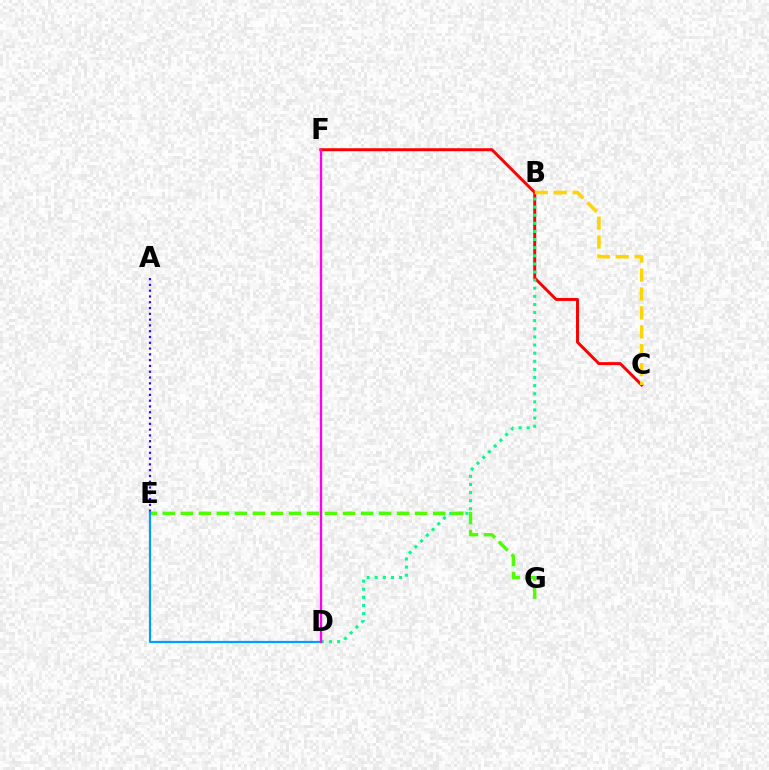{('C', 'F'): [{'color': '#ff0000', 'line_style': 'solid', 'thickness': 2.14}], ('A', 'E'): [{'color': '#3700ff', 'line_style': 'dotted', 'thickness': 1.57}], ('B', 'D'): [{'color': '#00ff86', 'line_style': 'dotted', 'thickness': 2.2}], ('B', 'C'): [{'color': '#ffd500', 'line_style': 'dashed', 'thickness': 2.57}], ('E', 'G'): [{'color': '#4fff00', 'line_style': 'dashed', 'thickness': 2.45}], ('D', 'E'): [{'color': '#009eff', 'line_style': 'solid', 'thickness': 1.61}], ('D', 'F'): [{'color': '#ff00ed', 'line_style': 'solid', 'thickness': 1.7}]}